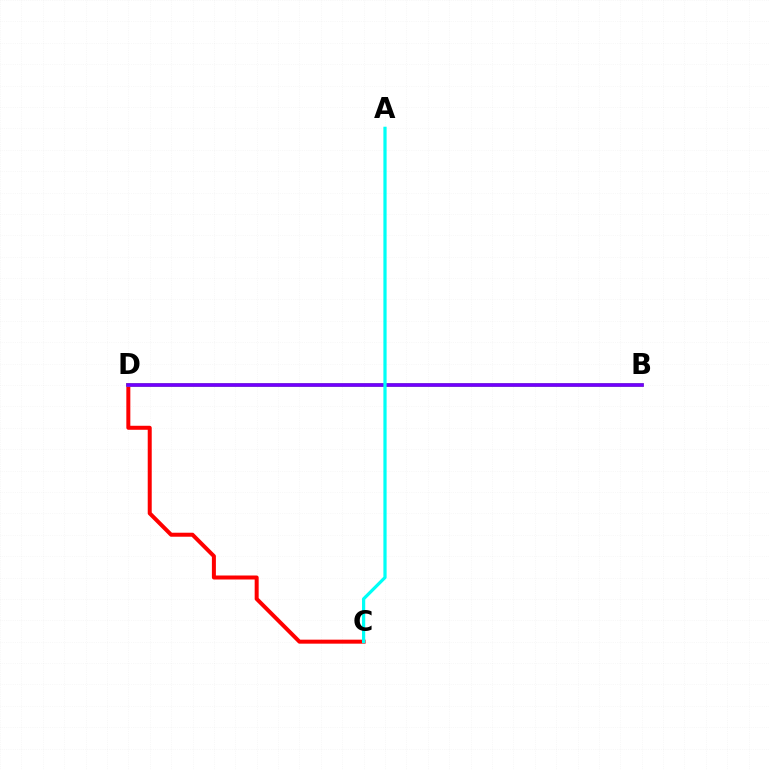{('C', 'D'): [{'color': '#ff0000', 'line_style': 'solid', 'thickness': 2.88}], ('B', 'D'): [{'color': '#84ff00', 'line_style': 'solid', 'thickness': 2.59}, {'color': '#7200ff', 'line_style': 'solid', 'thickness': 2.66}], ('A', 'C'): [{'color': '#00fff6', 'line_style': 'solid', 'thickness': 2.32}]}